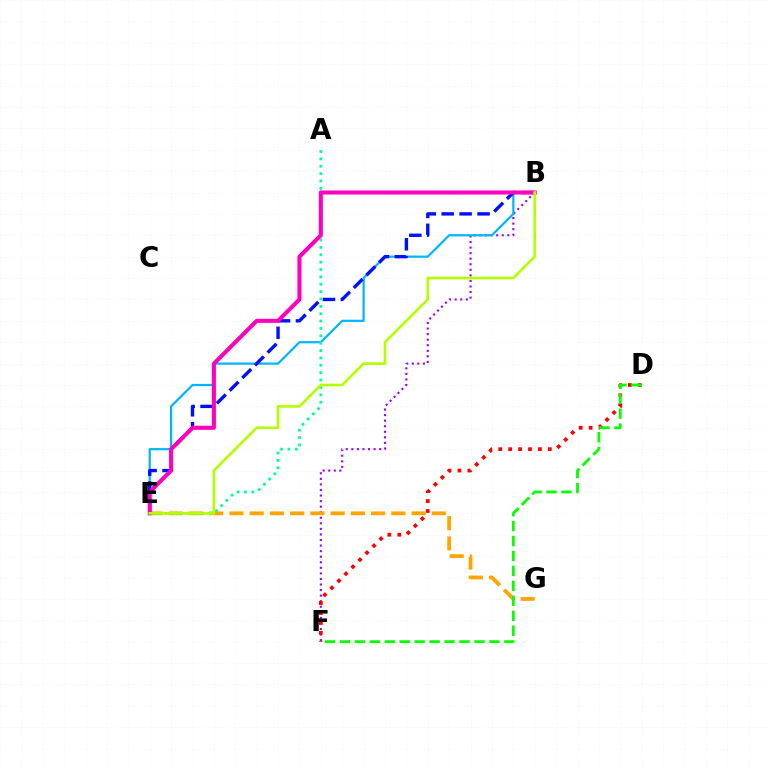{('B', 'F'): [{'color': '#9b00ff', 'line_style': 'dotted', 'thickness': 1.51}], ('B', 'E'): [{'color': '#00b5ff', 'line_style': 'solid', 'thickness': 1.6}, {'color': '#0010ff', 'line_style': 'dashed', 'thickness': 2.44}, {'color': '#ff00bd', 'line_style': 'solid', 'thickness': 2.93}, {'color': '#b3ff00', 'line_style': 'solid', 'thickness': 1.89}], ('D', 'F'): [{'color': '#ff0000', 'line_style': 'dotted', 'thickness': 2.7}, {'color': '#08ff00', 'line_style': 'dashed', 'thickness': 2.03}], ('E', 'G'): [{'color': '#ffa500', 'line_style': 'dashed', 'thickness': 2.75}], ('A', 'E'): [{'color': '#00ff9d', 'line_style': 'dotted', 'thickness': 2.0}]}